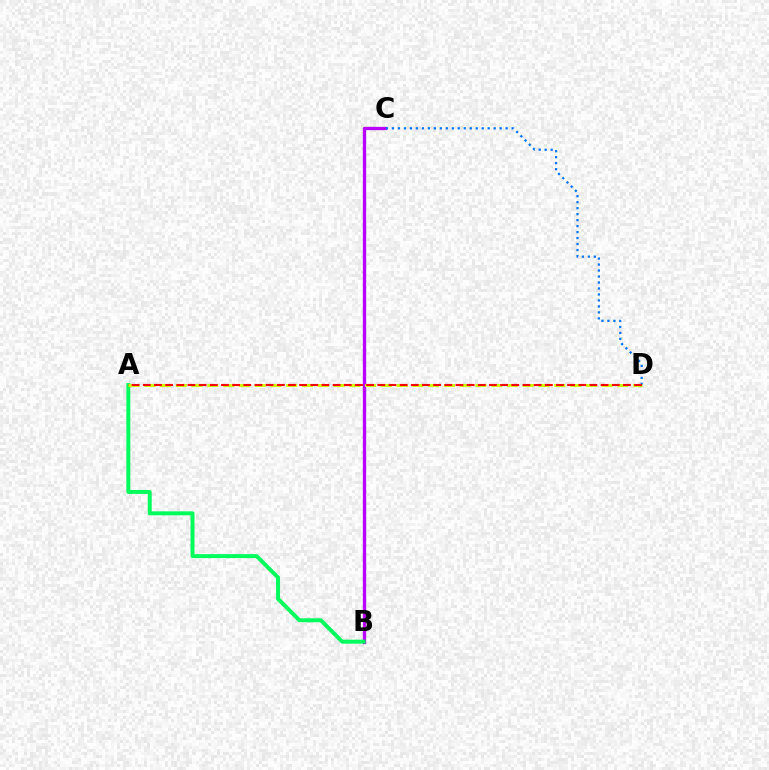{('B', 'C'): [{'color': '#b900ff', 'line_style': 'solid', 'thickness': 2.39}], ('A', 'B'): [{'color': '#00ff5c', 'line_style': 'solid', 'thickness': 2.86}], ('C', 'D'): [{'color': '#0074ff', 'line_style': 'dotted', 'thickness': 1.63}], ('A', 'D'): [{'color': '#d1ff00', 'line_style': 'dashed', 'thickness': 2.14}, {'color': '#ff0000', 'line_style': 'dashed', 'thickness': 1.52}]}